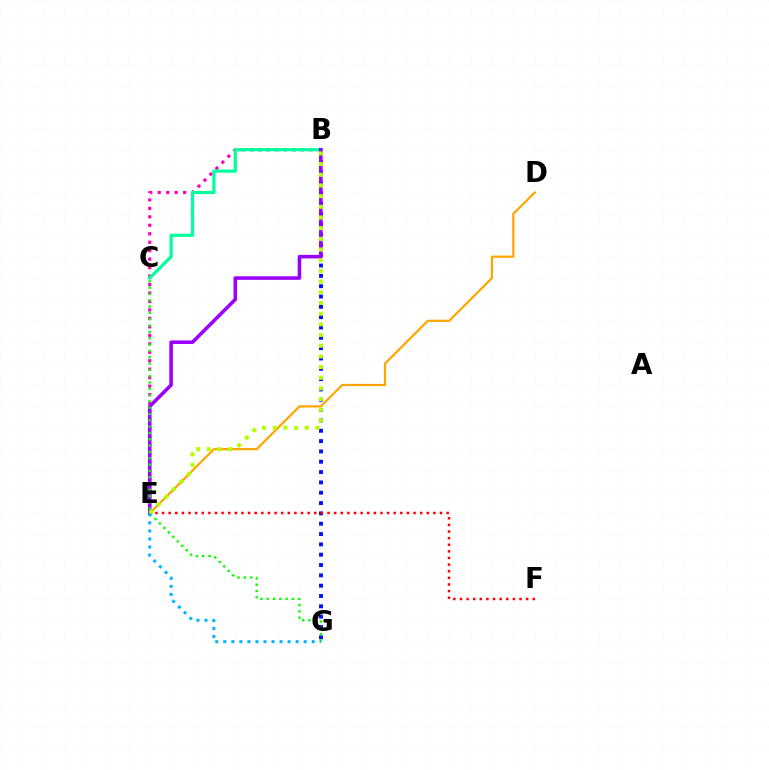{('D', 'E'): [{'color': '#ffa500', 'line_style': 'solid', 'thickness': 1.59}], ('B', 'E'): [{'color': '#ff00bd', 'line_style': 'dotted', 'thickness': 2.3}, {'color': '#9b00ff', 'line_style': 'solid', 'thickness': 2.57}, {'color': '#b3ff00', 'line_style': 'dotted', 'thickness': 2.9}], ('B', 'G'): [{'color': '#0010ff', 'line_style': 'dotted', 'thickness': 2.81}], ('E', 'F'): [{'color': '#ff0000', 'line_style': 'dotted', 'thickness': 1.8}], ('B', 'C'): [{'color': '#00ff9d', 'line_style': 'solid', 'thickness': 2.32}], ('C', 'G'): [{'color': '#08ff00', 'line_style': 'dotted', 'thickness': 1.72}], ('E', 'G'): [{'color': '#00b5ff', 'line_style': 'dotted', 'thickness': 2.18}]}